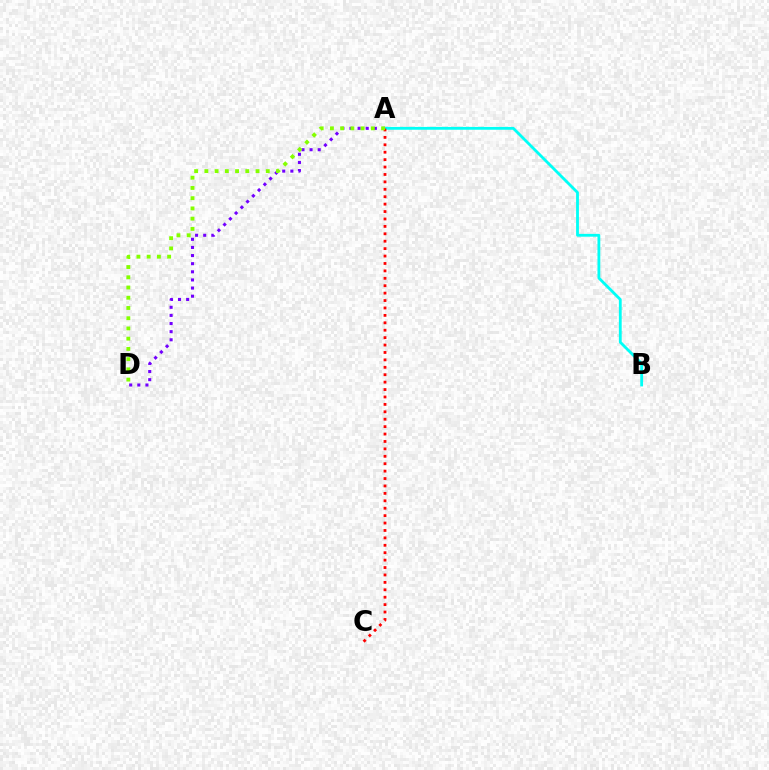{('A', 'D'): [{'color': '#7200ff', 'line_style': 'dotted', 'thickness': 2.21}, {'color': '#84ff00', 'line_style': 'dotted', 'thickness': 2.78}], ('A', 'B'): [{'color': '#00fff6', 'line_style': 'solid', 'thickness': 2.03}], ('A', 'C'): [{'color': '#ff0000', 'line_style': 'dotted', 'thickness': 2.02}]}